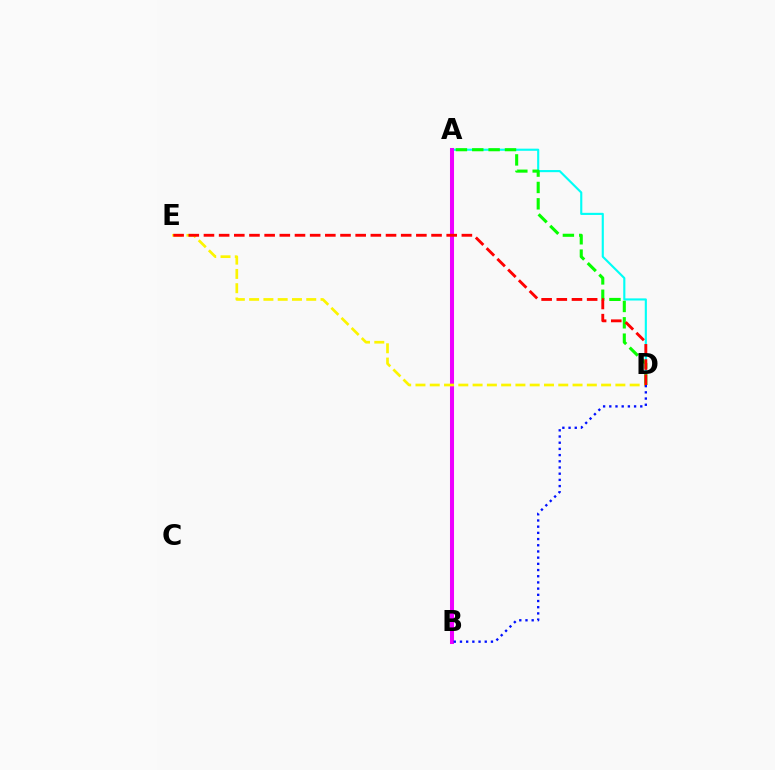{('A', 'D'): [{'color': '#00fff6', 'line_style': 'solid', 'thickness': 1.54}, {'color': '#08ff00', 'line_style': 'dashed', 'thickness': 2.22}], ('A', 'B'): [{'color': '#ee00ff', 'line_style': 'solid', 'thickness': 2.91}], ('D', 'E'): [{'color': '#fcf500', 'line_style': 'dashed', 'thickness': 1.94}, {'color': '#ff0000', 'line_style': 'dashed', 'thickness': 2.06}], ('B', 'D'): [{'color': '#0010ff', 'line_style': 'dotted', 'thickness': 1.68}]}